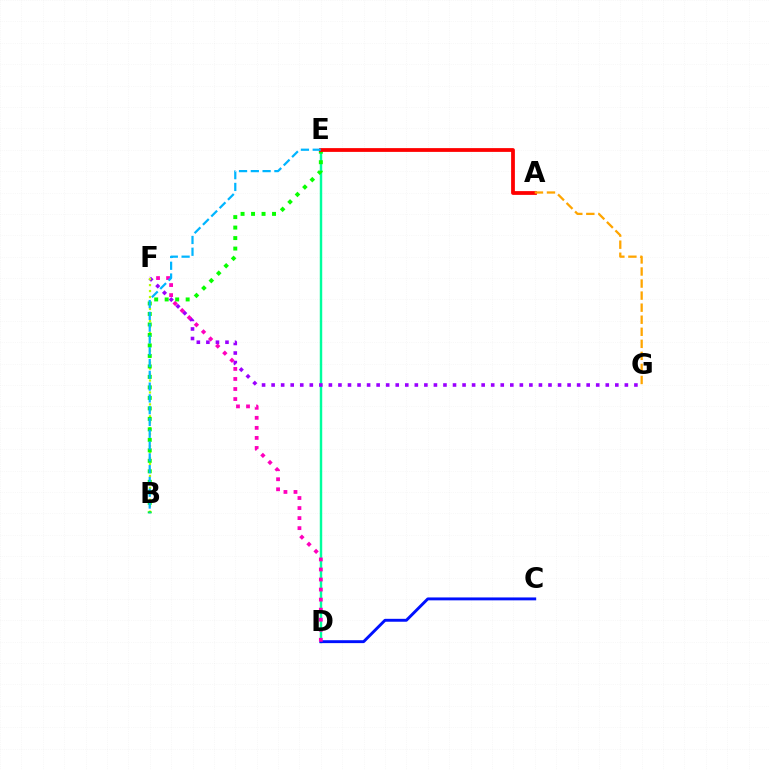{('D', 'E'): [{'color': '#00ff9d', 'line_style': 'solid', 'thickness': 1.76}], ('F', 'G'): [{'color': '#9b00ff', 'line_style': 'dotted', 'thickness': 2.59}], ('C', 'D'): [{'color': '#0010ff', 'line_style': 'solid', 'thickness': 2.09}], ('D', 'F'): [{'color': '#ff00bd', 'line_style': 'dotted', 'thickness': 2.73}], ('B', 'F'): [{'color': '#b3ff00', 'line_style': 'dotted', 'thickness': 1.62}], ('B', 'E'): [{'color': '#08ff00', 'line_style': 'dotted', 'thickness': 2.85}, {'color': '#00b5ff', 'line_style': 'dashed', 'thickness': 1.6}], ('A', 'E'): [{'color': '#ff0000', 'line_style': 'solid', 'thickness': 2.72}], ('A', 'G'): [{'color': '#ffa500', 'line_style': 'dashed', 'thickness': 1.64}]}